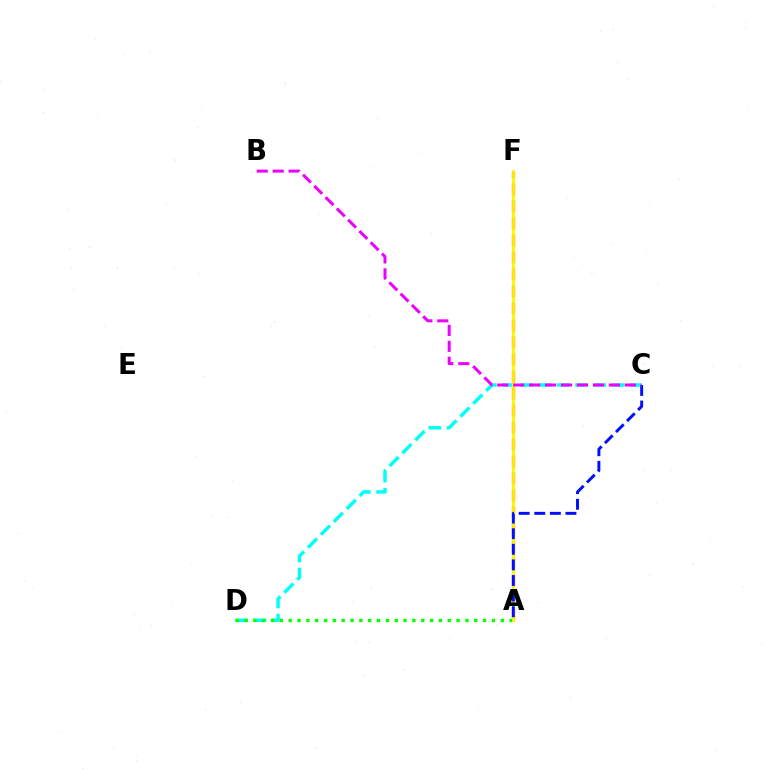{('A', 'F'): [{'color': '#ff0000', 'line_style': 'dashed', 'thickness': 2.31}, {'color': '#fcf500', 'line_style': 'solid', 'thickness': 2.03}], ('C', 'D'): [{'color': '#00fff6', 'line_style': 'dashed', 'thickness': 2.48}], ('A', 'D'): [{'color': '#08ff00', 'line_style': 'dotted', 'thickness': 2.4}], ('A', 'C'): [{'color': '#0010ff', 'line_style': 'dashed', 'thickness': 2.12}], ('B', 'C'): [{'color': '#ee00ff', 'line_style': 'dashed', 'thickness': 2.17}]}